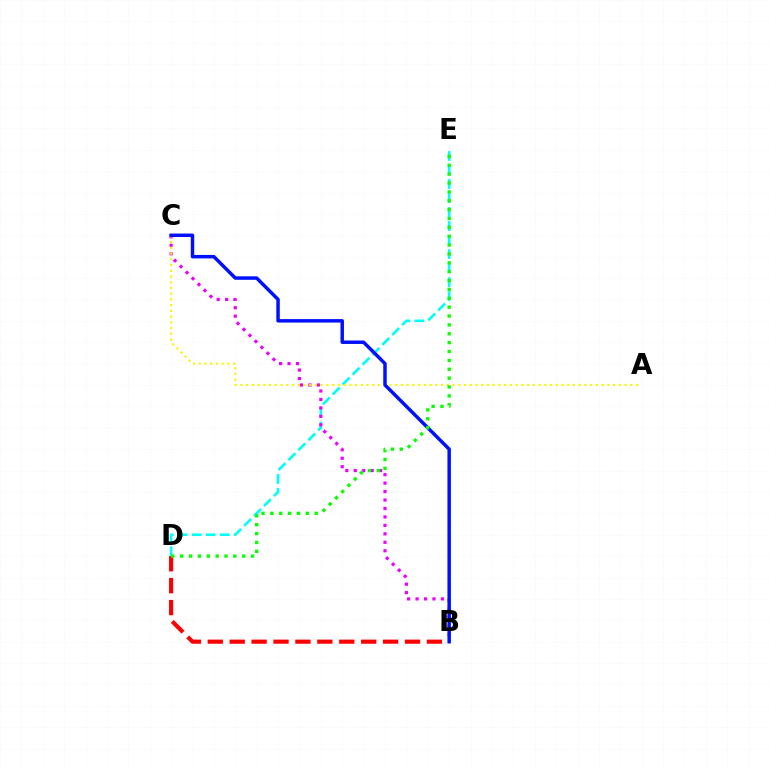{('D', 'E'): [{'color': '#00fff6', 'line_style': 'dashed', 'thickness': 1.9}, {'color': '#08ff00', 'line_style': 'dotted', 'thickness': 2.41}], ('B', 'C'): [{'color': '#ee00ff', 'line_style': 'dotted', 'thickness': 2.3}, {'color': '#0010ff', 'line_style': 'solid', 'thickness': 2.5}], ('B', 'D'): [{'color': '#ff0000', 'line_style': 'dashed', 'thickness': 2.98}], ('A', 'C'): [{'color': '#fcf500', 'line_style': 'dotted', 'thickness': 1.56}]}